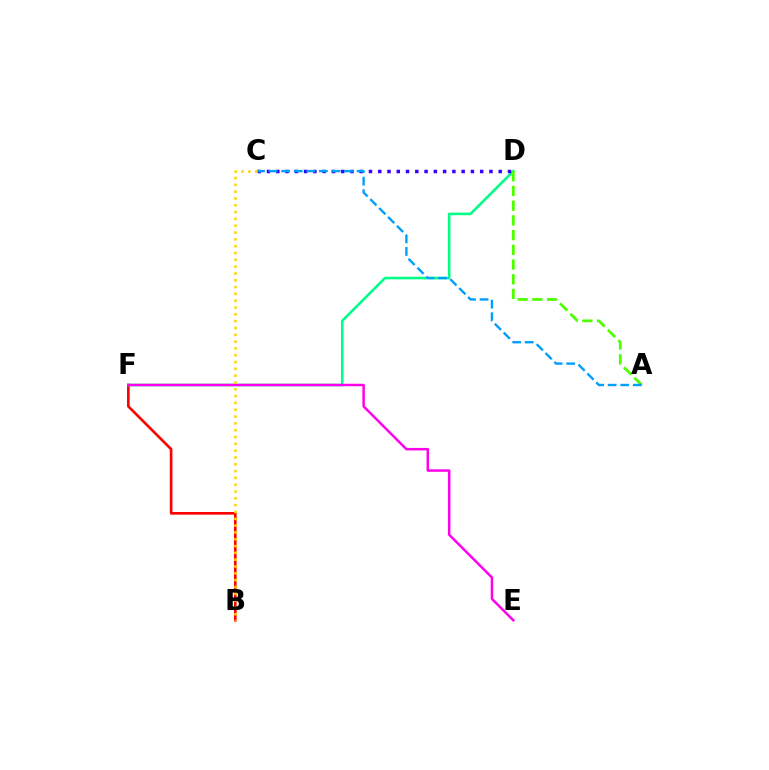{('B', 'F'): [{'color': '#ff0000', 'line_style': 'solid', 'thickness': 1.91}], ('D', 'F'): [{'color': '#00ff86', 'line_style': 'solid', 'thickness': 1.86}], ('A', 'D'): [{'color': '#4fff00', 'line_style': 'dashed', 'thickness': 2.0}], ('E', 'F'): [{'color': '#ff00ed', 'line_style': 'solid', 'thickness': 1.78}], ('C', 'D'): [{'color': '#3700ff', 'line_style': 'dotted', 'thickness': 2.52}], ('A', 'C'): [{'color': '#009eff', 'line_style': 'dashed', 'thickness': 1.71}], ('B', 'C'): [{'color': '#ffd500', 'line_style': 'dotted', 'thickness': 1.85}]}